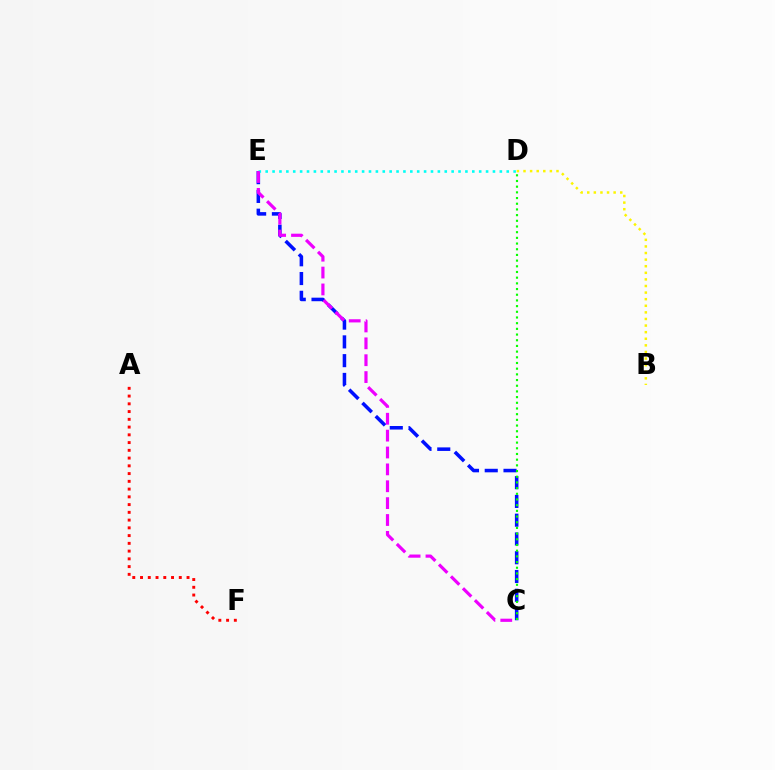{('C', 'E'): [{'color': '#0010ff', 'line_style': 'dashed', 'thickness': 2.55}, {'color': '#ee00ff', 'line_style': 'dashed', 'thickness': 2.29}], ('A', 'F'): [{'color': '#ff0000', 'line_style': 'dotted', 'thickness': 2.11}], ('D', 'E'): [{'color': '#00fff6', 'line_style': 'dotted', 'thickness': 1.87}], ('C', 'D'): [{'color': '#08ff00', 'line_style': 'dotted', 'thickness': 1.55}], ('B', 'D'): [{'color': '#fcf500', 'line_style': 'dotted', 'thickness': 1.79}]}